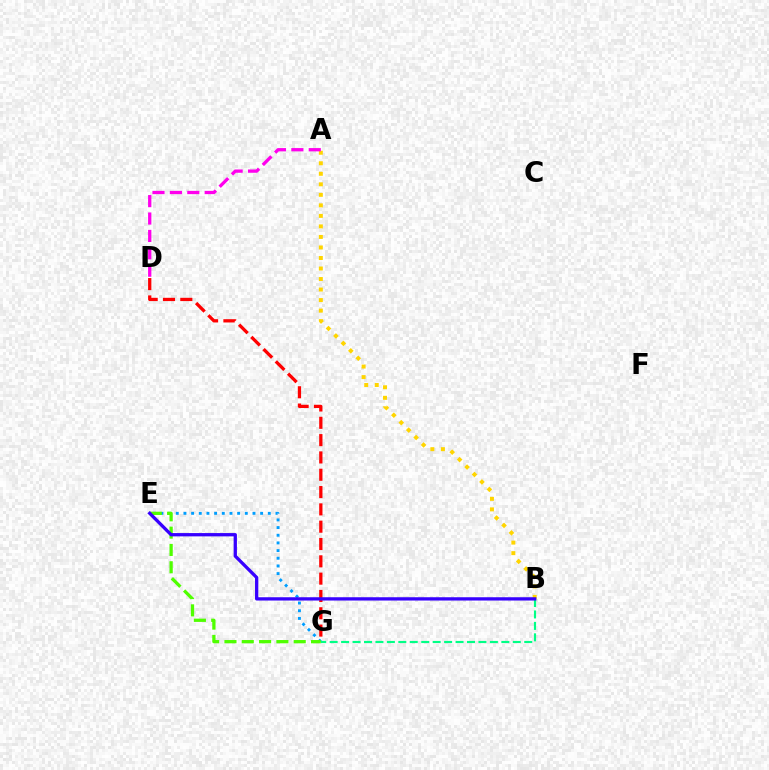{('E', 'G'): [{'color': '#009eff', 'line_style': 'dotted', 'thickness': 2.08}, {'color': '#4fff00', 'line_style': 'dashed', 'thickness': 2.35}], ('A', 'B'): [{'color': '#ffd500', 'line_style': 'dotted', 'thickness': 2.86}], ('B', 'G'): [{'color': '#00ff86', 'line_style': 'dashed', 'thickness': 1.55}], ('A', 'D'): [{'color': '#ff00ed', 'line_style': 'dashed', 'thickness': 2.36}], ('D', 'G'): [{'color': '#ff0000', 'line_style': 'dashed', 'thickness': 2.35}], ('B', 'E'): [{'color': '#3700ff', 'line_style': 'solid', 'thickness': 2.37}]}